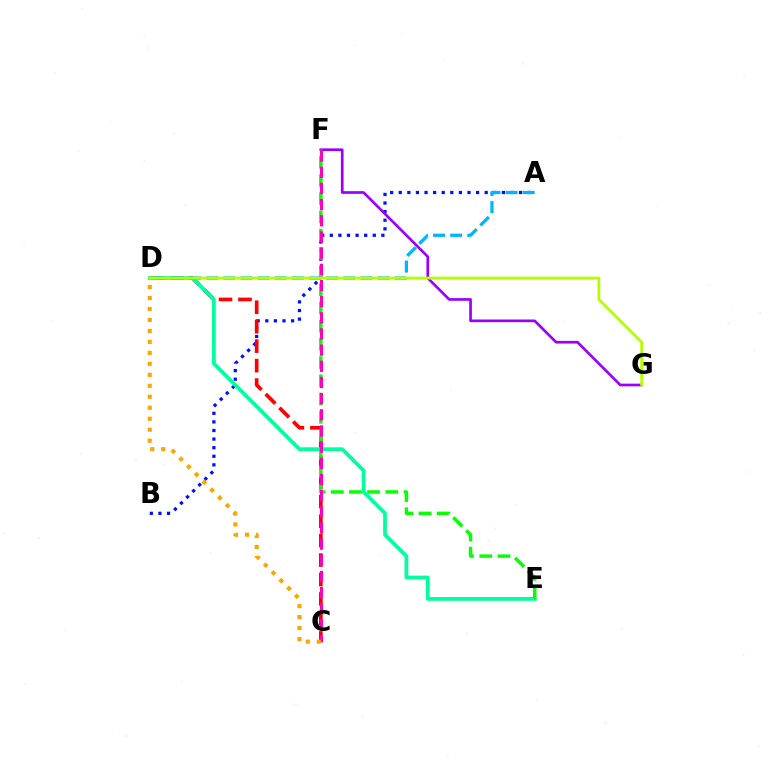{('A', 'B'): [{'color': '#0010ff', 'line_style': 'dotted', 'thickness': 2.34}], ('C', 'D'): [{'color': '#ff0000', 'line_style': 'dashed', 'thickness': 2.64}, {'color': '#ffa500', 'line_style': 'dotted', 'thickness': 2.98}], ('D', 'E'): [{'color': '#00ff9d', 'line_style': 'solid', 'thickness': 2.69}], ('F', 'G'): [{'color': '#9b00ff', 'line_style': 'solid', 'thickness': 1.93}], ('E', 'F'): [{'color': '#08ff00', 'line_style': 'dashed', 'thickness': 2.47}], ('C', 'F'): [{'color': '#ff00bd', 'line_style': 'dashed', 'thickness': 2.2}], ('A', 'D'): [{'color': '#00b5ff', 'line_style': 'dashed', 'thickness': 2.33}], ('D', 'G'): [{'color': '#b3ff00', 'line_style': 'solid', 'thickness': 2.01}]}